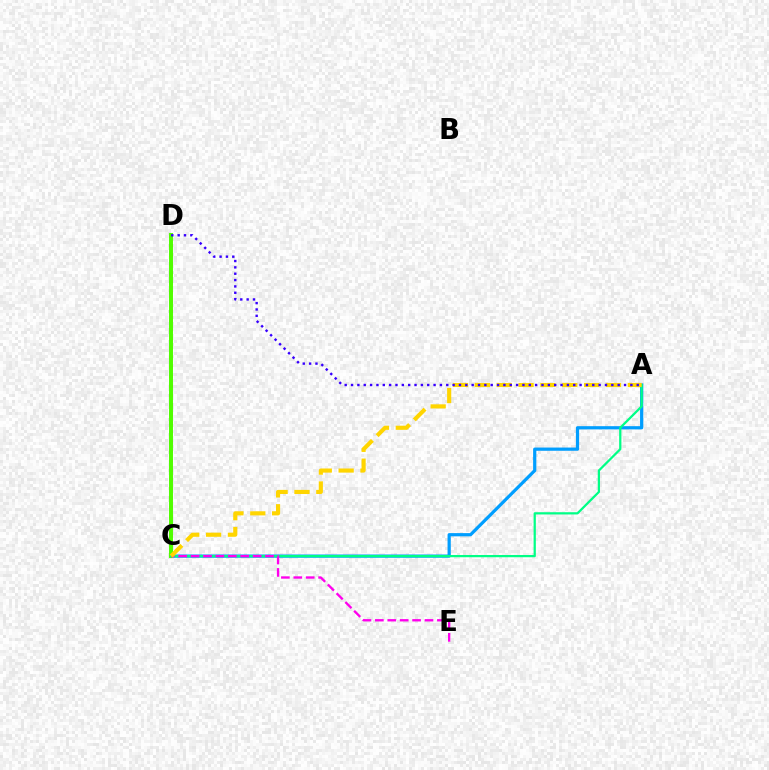{('C', 'D'): [{'color': '#ff0000', 'line_style': 'dotted', 'thickness': 2.54}, {'color': '#4fff00', 'line_style': 'solid', 'thickness': 2.85}], ('A', 'C'): [{'color': '#009eff', 'line_style': 'solid', 'thickness': 2.32}, {'color': '#00ff86', 'line_style': 'solid', 'thickness': 1.61}, {'color': '#ffd500', 'line_style': 'dashed', 'thickness': 2.97}], ('C', 'E'): [{'color': '#ff00ed', 'line_style': 'dashed', 'thickness': 1.69}], ('A', 'D'): [{'color': '#3700ff', 'line_style': 'dotted', 'thickness': 1.72}]}